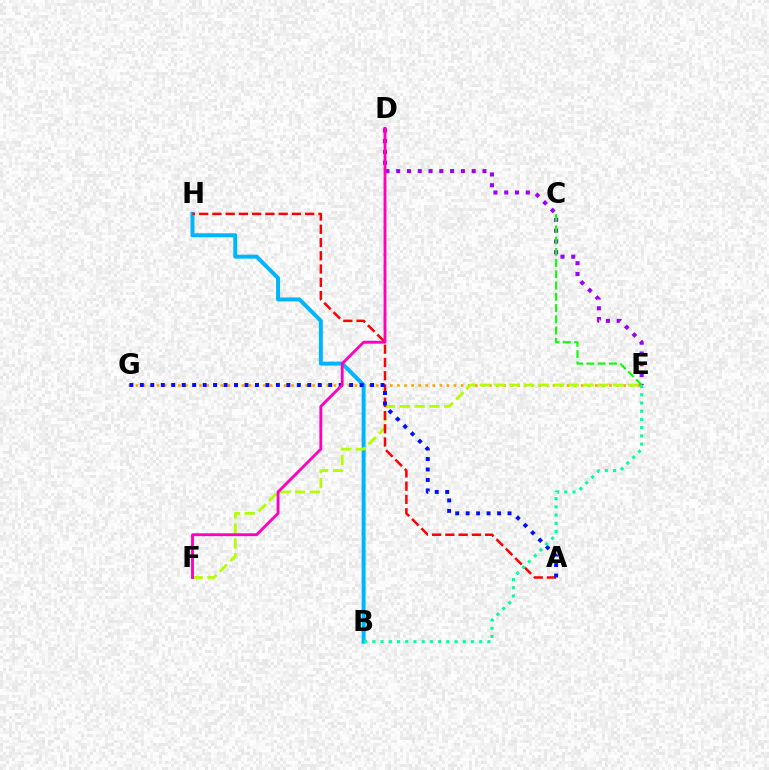{('E', 'G'): [{'color': '#ffa500', 'line_style': 'dotted', 'thickness': 1.92}], ('B', 'H'): [{'color': '#00b5ff', 'line_style': 'solid', 'thickness': 2.87}], ('E', 'F'): [{'color': '#b3ff00', 'line_style': 'dashed', 'thickness': 2.01}], ('A', 'H'): [{'color': '#ff0000', 'line_style': 'dashed', 'thickness': 1.8}], ('A', 'G'): [{'color': '#0010ff', 'line_style': 'dotted', 'thickness': 2.84}], ('D', 'E'): [{'color': '#9b00ff', 'line_style': 'dotted', 'thickness': 2.93}], ('D', 'F'): [{'color': '#ff00bd', 'line_style': 'solid', 'thickness': 2.06}], ('B', 'E'): [{'color': '#00ff9d', 'line_style': 'dotted', 'thickness': 2.23}], ('C', 'E'): [{'color': '#08ff00', 'line_style': 'dashed', 'thickness': 1.53}]}